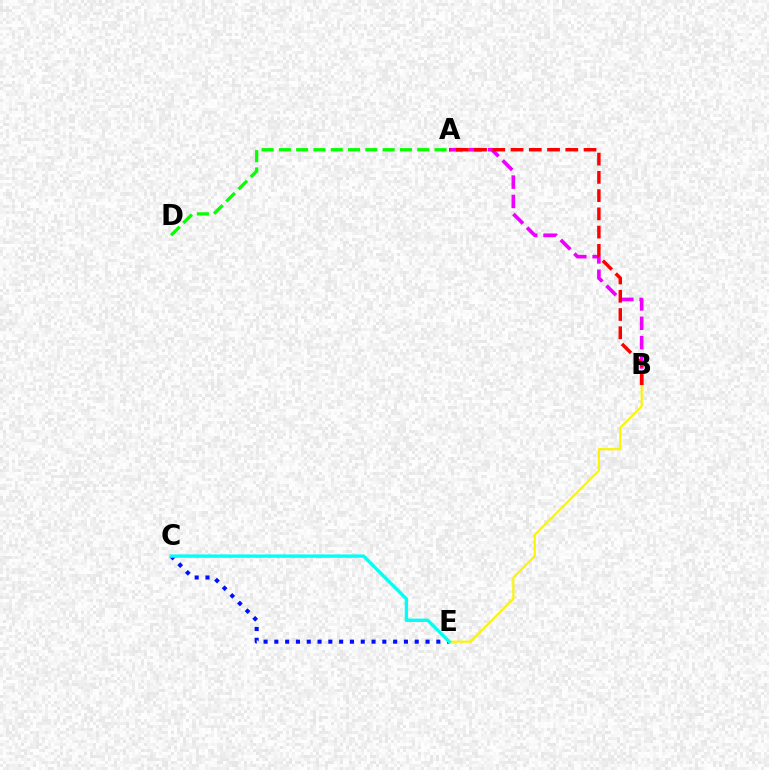{('A', 'B'): [{'color': '#ee00ff', 'line_style': 'dashed', 'thickness': 2.63}, {'color': '#ff0000', 'line_style': 'dashed', 'thickness': 2.48}], ('C', 'E'): [{'color': '#0010ff', 'line_style': 'dotted', 'thickness': 2.93}, {'color': '#00fff6', 'line_style': 'solid', 'thickness': 2.43}], ('A', 'D'): [{'color': '#08ff00', 'line_style': 'dashed', 'thickness': 2.35}], ('B', 'E'): [{'color': '#fcf500', 'line_style': 'solid', 'thickness': 1.55}]}